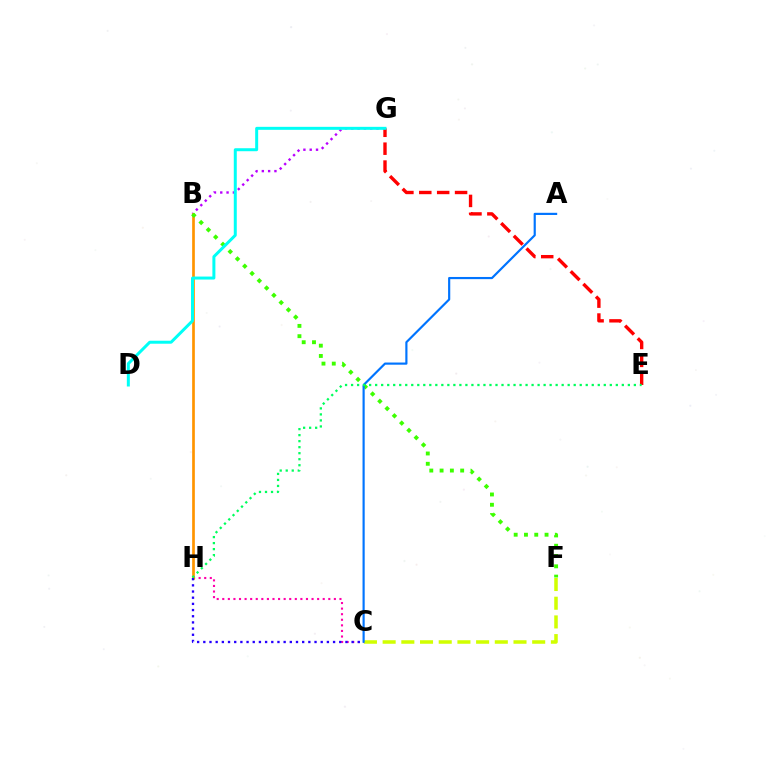{('B', 'G'): [{'color': '#b900ff', 'line_style': 'dotted', 'thickness': 1.71}], ('C', 'H'): [{'color': '#ff00ac', 'line_style': 'dotted', 'thickness': 1.52}, {'color': '#2500ff', 'line_style': 'dotted', 'thickness': 1.68}], ('B', 'H'): [{'color': '#ff9400', 'line_style': 'solid', 'thickness': 1.94}], ('E', 'G'): [{'color': '#ff0000', 'line_style': 'dashed', 'thickness': 2.43}], ('C', 'F'): [{'color': '#d1ff00', 'line_style': 'dashed', 'thickness': 2.54}], ('B', 'F'): [{'color': '#3dff00', 'line_style': 'dotted', 'thickness': 2.8}], ('D', 'G'): [{'color': '#00fff6', 'line_style': 'solid', 'thickness': 2.16}], ('A', 'C'): [{'color': '#0074ff', 'line_style': 'solid', 'thickness': 1.56}], ('E', 'H'): [{'color': '#00ff5c', 'line_style': 'dotted', 'thickness': 1.63}]}